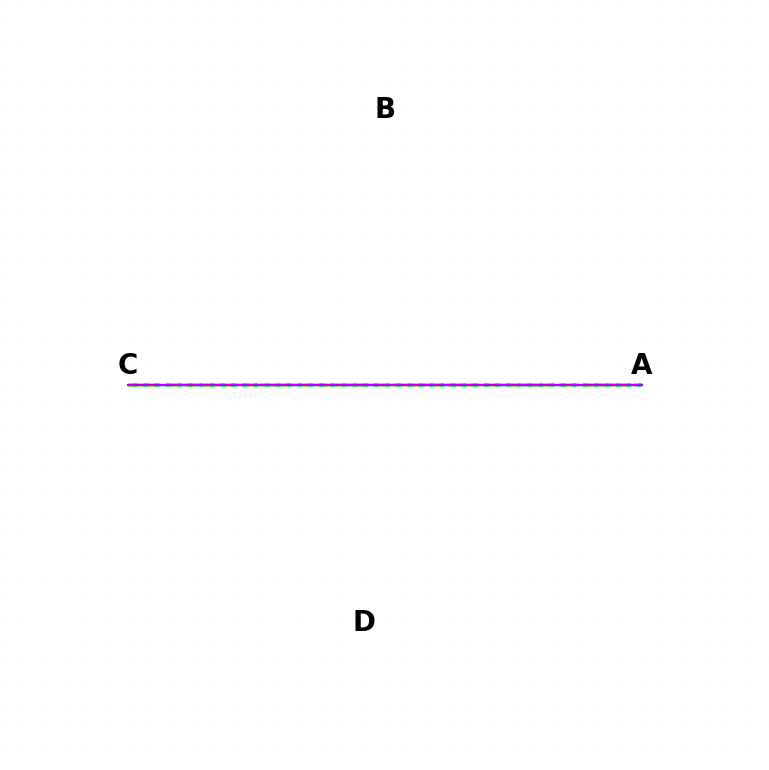{('A', 'C'): [{'color': '#ff0000', 'line_style': 'dashed', 'thickness': 1.68}, {'color': '#d1ff00', 'line_style': 'dashed', 'thickness': 2.56}, {'color': '#0074ff', 'line_style': 'dashed', 'thickness': 1.71}, {'color': '#00ff5c', 'line_style': 'dotted', 'thickness': 2.98}, {'color': '#b900ff', 'line_style': 'solid', 'thickness': 1.55}]}